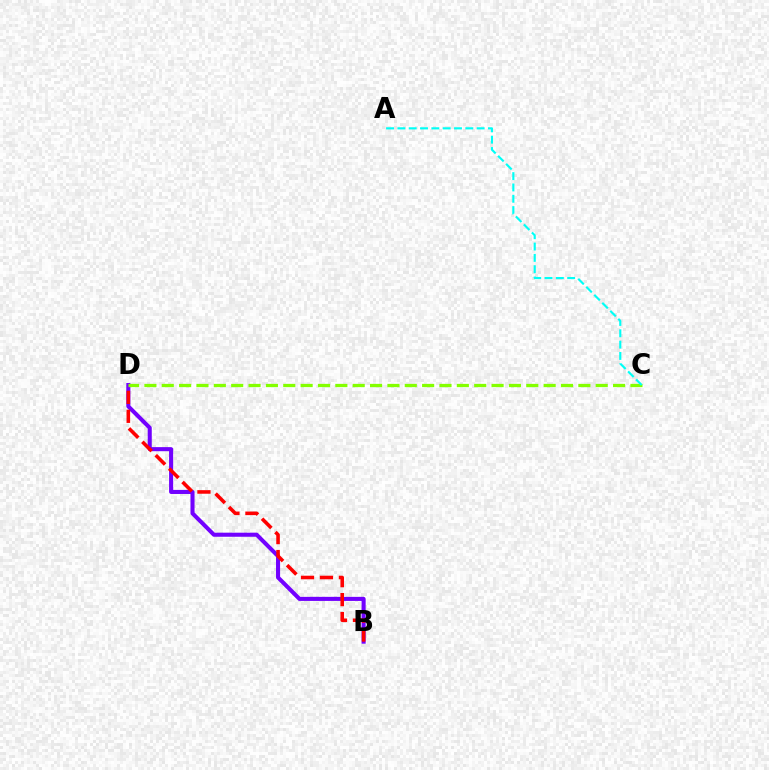{('B', 'D'): [{'color': '#7200ff', 'line_style': 'solid', 'thickness': 2.93}, {'color': '#ff0000', 'line_style': 'dashed', 'thickness': 2.57}], ('C', 'D'): [{'color': '#84ff00', 'line_style': 'dashed', 'thickness': 2.36}], ('A', 'C'): [{'color': '#00fff6', 'line_style': 'dashed', 'thickness': 1.54}]}